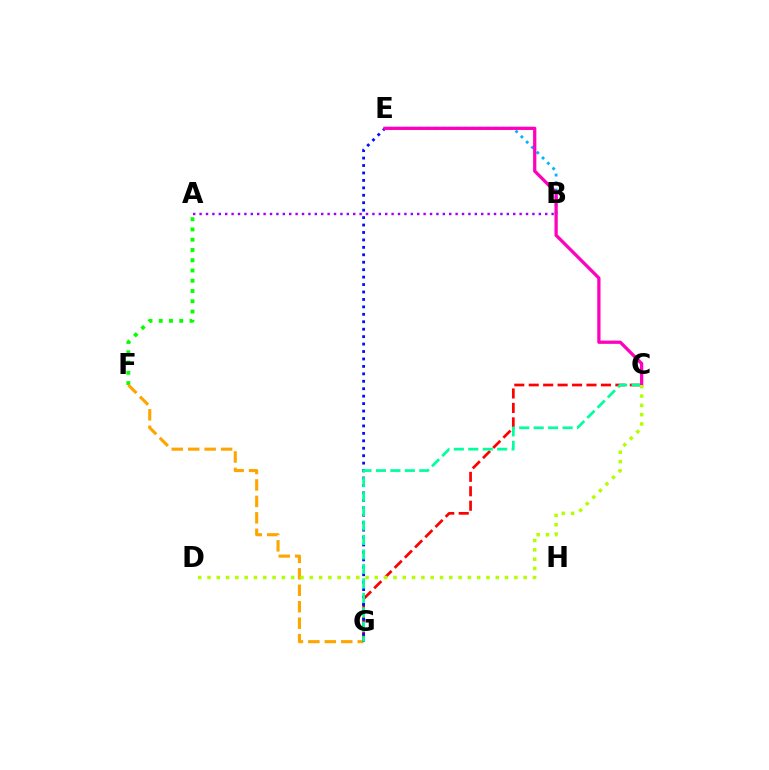{('B', 'E'): [{'color': '#00b5ff', 'line_style': 'dotted', 'thickness': 2.03}], ('C', 'G'): [{'color': '#ff0000', 'line_style': 'dashed', 'thickness': 1.96}, {'color': '#00ff9d', 'line_style': 'dashed', 'thickness': 1.96}], ('A', 'F'): [{'color': '#08ff00', 'line_style': 'dotted', 'thickness': 2.79}], ('F', 'G'): [{'color': '#ffa500', 'line_style': 'dashed', 'thickness': 2.24}], ('E', 'G'): [{'color': '#0010ff', 'line_style': 'dotted', 'thickness': 2.02}], ('A', 'B'): [{'color': '#9b00ff', 'line_style': 'dotted', 'thickness': 1.74}], ('C', 'E'): [{'color': '#ff00bd', 'line_style': 'solid', 'thickness': 2.35}], ('C', 'D'): [{'color': '#b3ff00', 'line_style': 'dotted', 'thickness': 2.53}]}